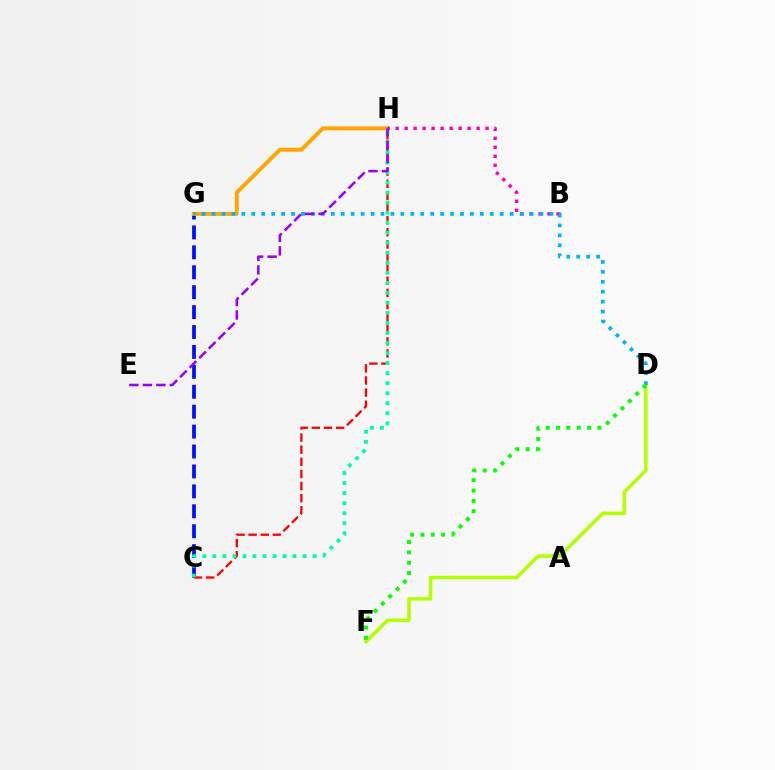{('C', 'G'): [{'color': '#0010ff', 'line_style': 'dashed', 'thickness': 2.71}], ('G', 'H'): [{'color': '#ffa500', 'line_style': 'solid', 'thickness': 2.81}], ('B', 'H'): [{'color': '#ff00bd', 'line_style': 'dotted', 'thickness': 2.44}], ('D', 'F'): [{'color': '#b3ff00', 'line_style': 'solid', 'thickness': 2.52}, {'color': '#08ff00', 'line_style': 'dotted', 'thickness': 2.81}], ('D', 'G'): [{'color': '#00b5ff', 'line_style': 'dotted', 'thickness': 2.7}], ('C', 'H'): [{'color': '#ff0000', 'line_style': 'dashed', 'thickness': 1.65}, {'color': '#00ff9d', 'line_style': 'dotted', 'thickness': 2.72}], ('E', 'H'): [{'color': '#9b00ff', 'line_style': 'dashed', 'thickness': 1.84}]}